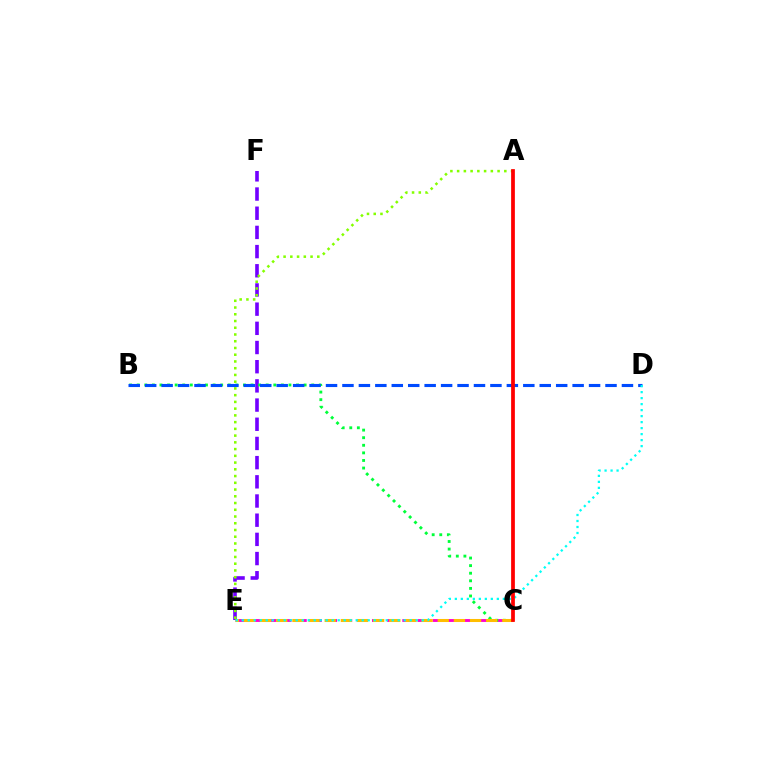{('C', 'E'): [{'color': '#ff00cf', 'line_style': 'dashed', 'thickness': 2.06}, {'color': '#ffbd00', 'line_style': 'dashed', 'thickness': 2.19}], ('E', 'F'): [{'color': '#7200ff', 'line_style': 'dashed', 'thickness': 2.61}], ('B', 'C'): [{'color': '#00ff39', 'line_style': 'dotted', 'thickness': 2.06}], ('A', 'E'): [{'color': '#84ff00', 'line_style': 'dotted', 'thickness': 1.83}], ('B', 'D'): [{'color': '#004bff', 'line_style': 'dashed', 'thickness': 2.23}], ('D', 'E'): [{'color': '#00fff6', 'line_style': 'dotted', 'thickness': 1.63}], ('A', 'C'): [{'color': '#ff0000', 'line_style': 'solid', 'thickness': 2.7}]}